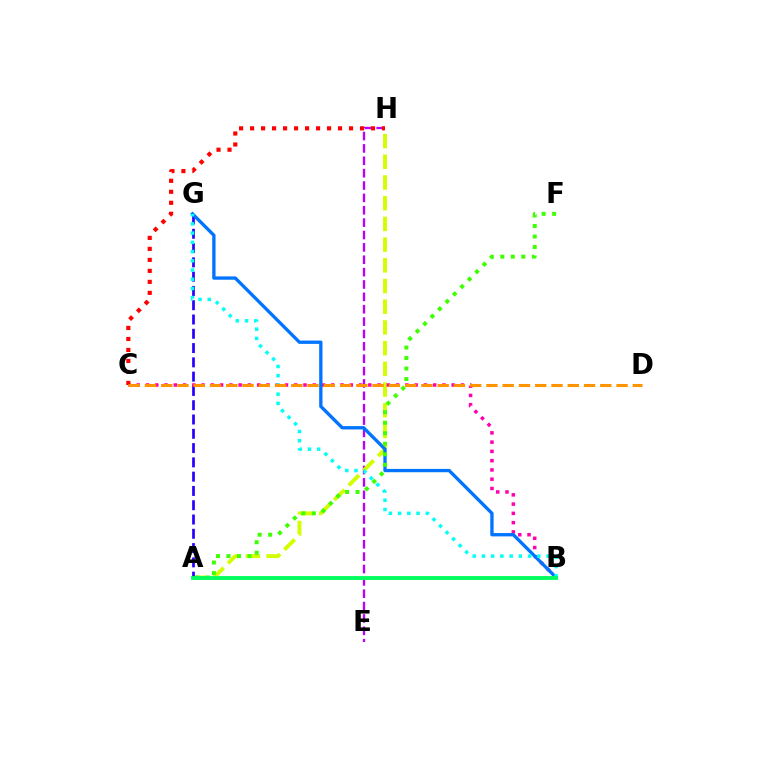{('E', 'H'): [{'color': '#b900ff', 'line_style': 'dashed', 'thickness': 1.68}], ('A', 'H'): [{'color': '#d1ff00', 'line_style': 'dashed', 'thickness': 2.81}], ('A', 'G'): [{'color': '#2500ff', 'line_style': 'dashed', 'thickness': 1.94}], ('B', 'C'): [{'color': '#ff00ac', 'line_style': 'dotted', 'thickness': 2.52}], ('B', 'G'): [{'color': '#0074ff', 'line_style': 'solid', 'thickness': 2.39}, {'color': '#00fff6', 'line_style': 'dotted', 'thickness': 2.51}], ('C', 'H'): [{'color': '#ff0000', 'line_style': 'dotted', 'thickness': 2.99}], ('A', 'F'): [{'color': '#3dff00', 'line_style': 'dotted', 'thickness': 2.86}], ('A', 'B'): [{'color': '#00ff5c', 'line_style': 'solid', 'thickness': 2.76}], ('C', 'D'): [{'color': '#ff9400', 'line_style': 'dashed', 'thickness': 2.21}]}